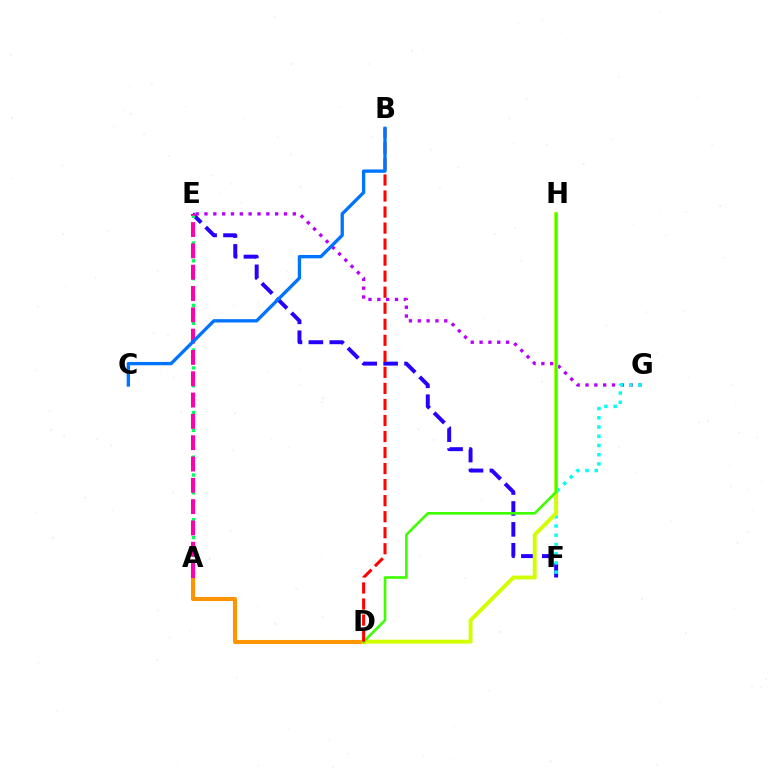{('E', 'F'): [{'color': '#2500ff', 'line_style': 'dashed', 'thickness': 2.84}], ('E', 'G'): [{'color': '#b900ff', 'line_style': 'dotted', 'thickness': 2.4}], ('A', 'E'): [{'color': '#00ff5c', 'line_style': 'dotted', 'thickness': 2.43}, {'color': '#ff00ac', 'line_style': 'dashed', 'thickness': 2.9}], ('F', 'G'): [{'color': '#00fff6', 'line_style': 'dotted', 'thickness': 2.51}], ('A', 'D'): [{'color': '#ff9400', 'line_style': 'solid', 'thickness': 2.94}], ('D', 'H'): [{'color': '#d1ff00', 'line_style': 'solid', 'thickness': 2.82}, {'color': '#3dff00', 'line_style': 'solid', 'thickness': 1.89}], ('B', 'D'): [{'color': '#ff0000', 'line_style': 'dashed', 'thickness': 2.18}], ('B', 'C'): [{'color': '#0074ff', 'line_style': 'solid', 'thickness': 2.4}]}